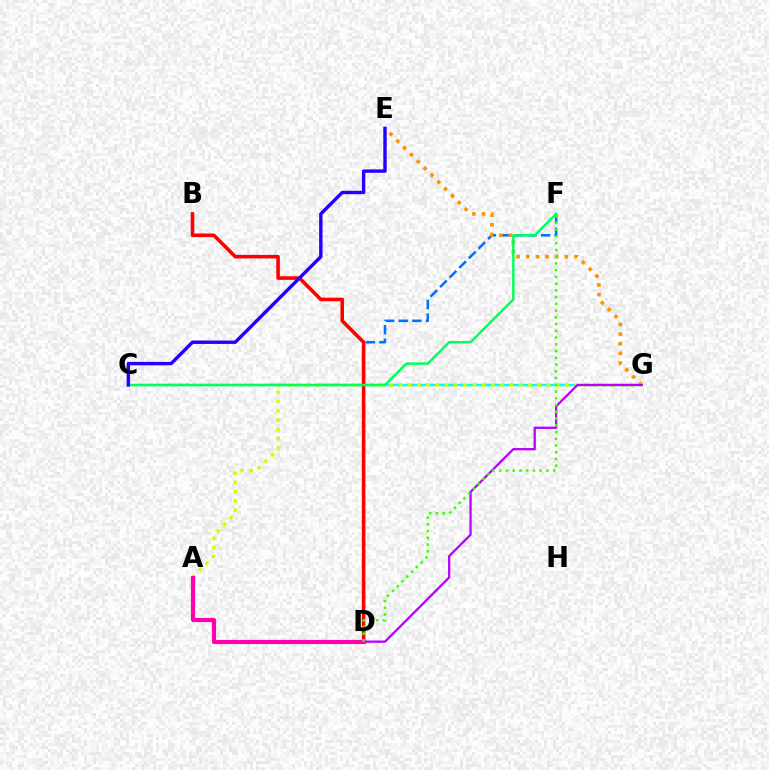{('D', 'F'): [{'color': '#0074ff', 'line_style': 'dashed', 'thickness': 1.85}, {'color': '#3dff00', 'line_style': 'dotted', 'thickness': 1.83}], ('E', 'G'): [{'color': '#ff9400', 'line_style': 'dotted', 'thickness': 2.62}], ('C', 'G'): [{'color': '#00fff6', 'line_style': 'solid', 'thickness': 1.7}], ('A', 'G'): [{'color': '#d1ff00', 'line_style': 'dotted', 'thickness': 2.52}], ('D', 'G'): [{'color': '#b900ff', 'line_style': 'solid', 'thickness': 1.64}], ('B', 'D'): [{'color': '#ff0000', 'line_style': 'solid', 'thickness': 2.57}], ('C', 'F'): [{'color': '#00ff5c', 'line_style': 'solid', 'thickness': 1.76}], ('A', 'D'): [{'color': '#ff00ac', 'line_style': 'solid', 'thickness': 2.99}], ('C', 'E'): [{'color': '#2500ff', 'line_style': 'solid', 'thickness': 2.45}]}